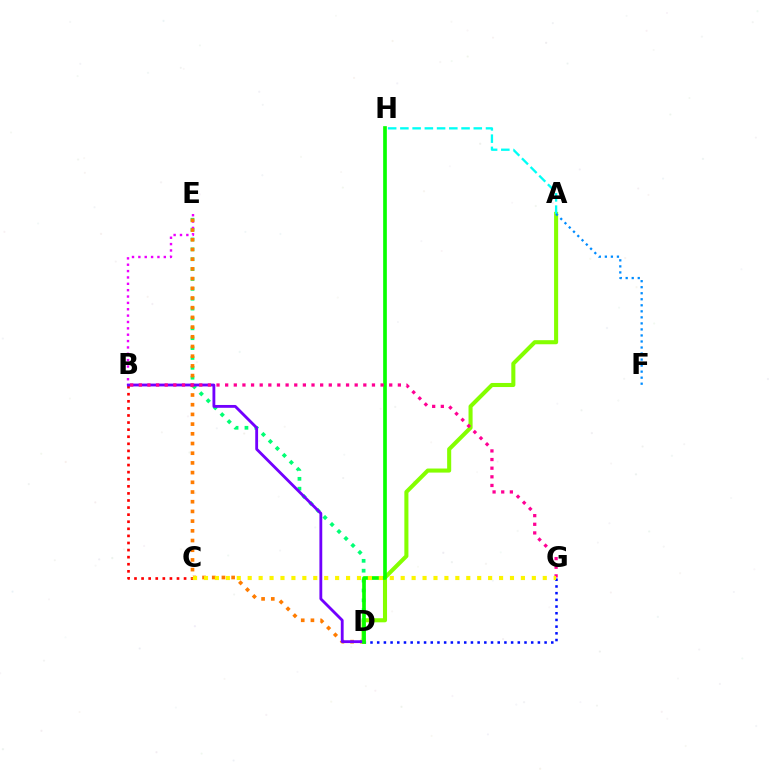{('B', 'C'): [{'color': '#ff0000', 'line_style': 'dotted', 'thickness': 1.92}], ('D', 'E'): [{'color': '#00ff74', 'line_style': 'dotted', 'thickness': 2.68}, {'color': '#ff7c00', 'line_style': 'dotted', 'thickness': 2.64}], ('D', 'G'): [{'color': '#0010ff', 'line_style': 'dotted', 'thickness': 1.82}], ('B', 'E'): [{'color': '#ee00ff', 'line_style': 'dotted', 'thickness': 1.73}], ('A', 'D'): [{'color': '#84ff00', 'line_style': 'solid', 'thickness': 2.93}], ('B', 'D'): [{'color': '#7200ff', 'line_style': 'solid', 'thickness': 2.04}], ('D', 'H'): [{'color': '#08ff00', 'line_style': 'solid', 'thickness': 2.65}], ('B', 'G'): [{'color': '#ff0094', 'line_style': 'dotted', 'thickness': 2.35}], ('A', 'H'): [{'color': '#00fff6', 'line_style': 'dashed', 'thickness': 1.66}], ('A', 'F'): [{'color': '#008cff', 'line_style': 'dotted', 'thickness': 1.64}], ('C', 'G'): [{'color': '#fcf500', 'line_style': 'dotted', 'thickness': 2.97}]}